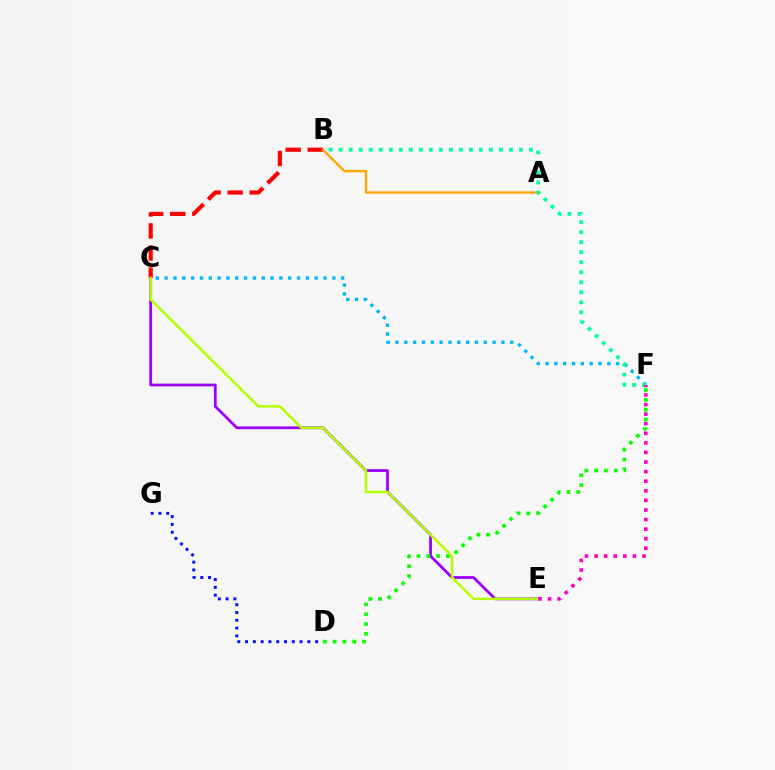{('C', 'E'): [{'color': '#9b00ff', 'line_style': 'solid', 'thickness': 1.99}, {'color': '#b3ff00', 'line_style': 'solid', 'thickness': 1.79}], ('C', 'F'): [{'color': '#00b5ff', 'line_style': 'dotted', 'thickness': 2.4}], ('D', 'F'): [{'color': '#08ff00', 'line_style': 'dotted', 'thickness': 2.66}], ('B', 'C'): [{'color': '#ff0000', 'line_style': 'dashed', 'thickness': 3.0}], ('A', 'B'): [{'color': '#ffa500', 'line_style': 'solid', 'thickness': 1.71}], ('D', 'G'): [{'color': '#0010ff', 'line_style': 'dotted', 'thickness': 2.12}], ('B', 'F'): [{'color': '#00ff9d', 'line_style': 'dotted', 'thickness': 2.72}], ('E', 'F'): [{'color': '#ff00bd', 'line_style': 'dotted', 'thickness': 2.6}]}